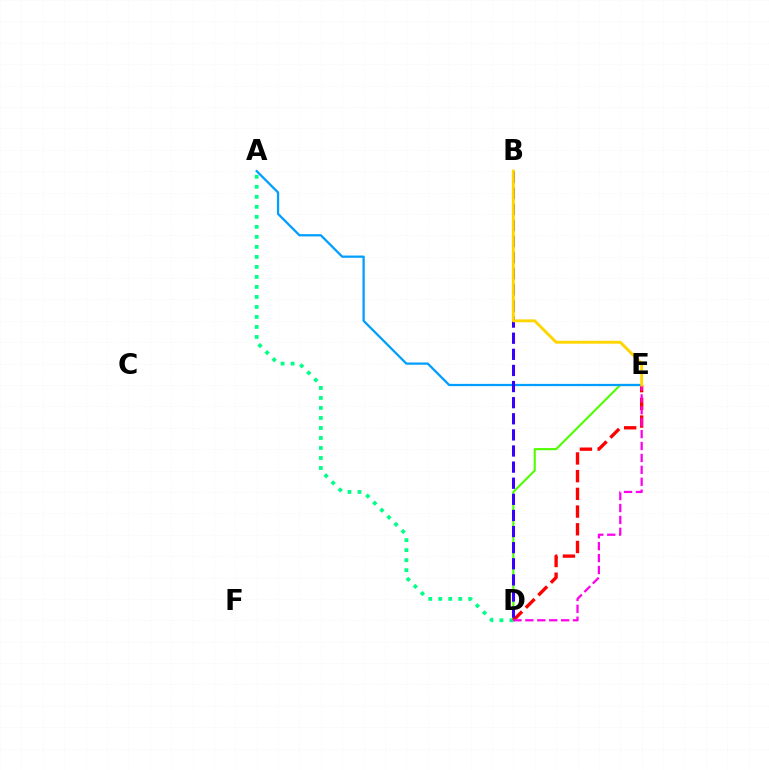{('D', 'E'): [{'color': '#4fff00', 'line_style': 'solid', 'thickness': 1.52}, {'color': '#ff0000', 'line_style': 'dashed', 'thickness': 2.41}, {'color': '#ff00ed', 'line_style': 'dashed', 'thickness': 1.62}], ('A', 'D'): [{'color': '#00ff86', 'line_style': 'dotted', 'thickness': 2.72}], ('A', 'E'): [{'color': '#009eff', 'line_style': 'solid', 'thickness': 1.63}], ('B', 'D'): [{'color': '#3700ff', 'line_style': 'dashed', 'thickness': 2.19}], ('B', 'E'): [{'color': '#ffd500', 'line_style': 'solid', 'thickness': 2.09}]}